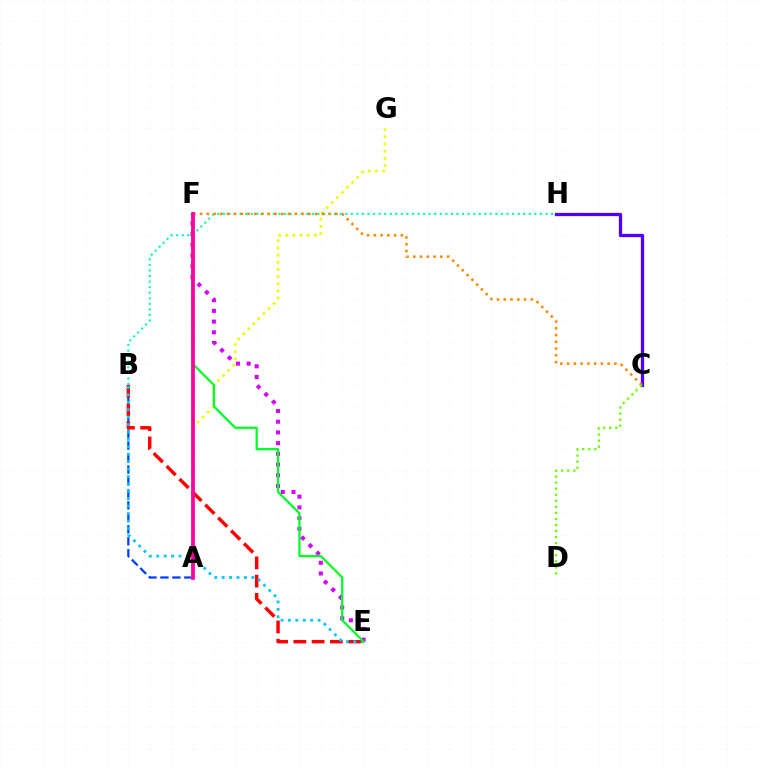{('A', 'B'): [{'color': '#003fff', 'line_style': 'dashed', 'thickness': 1.62}], ('A', 'G'): [{'color': '#eeff00', 'line_style': 'dotted', 'thickness': 1.94}], ('B', 'E'): [{'color': '#ff0000', 'line_style': 'dashed', 'thickness': 2.48}, {'color': '#00c7ff', 'line_style': 'dotted', 'thickness': 2.02}], ('C', 'H'): [{'color': '#4f00ff', 'line_style': 'solid', 'thickness': 2.36}], ('B', 'H'): [{'color': '#00ffaf', 'line_style': 'dotted', 'thickness': 1.51}], ('E', 'F'): [{'color': '#d600ff', 'line_style': 'dotted', 'thickness': 2.91}, {'color': '#00ff27', 'line_style': 'solid', 'thickness': 1.62}], ('C', 'F'): [{'color': '#ff8800', 'line_style': 'dotted', 'thickness': 1.84}], ('C', 'D'): [{'color': '#66ff00', 'line_style': 'dotted', 'thickness': 1.64}], ('A', 'F'): [{'color': '#ff00a0', 'line_style': 'solid', 'thickness': 2.7}]}